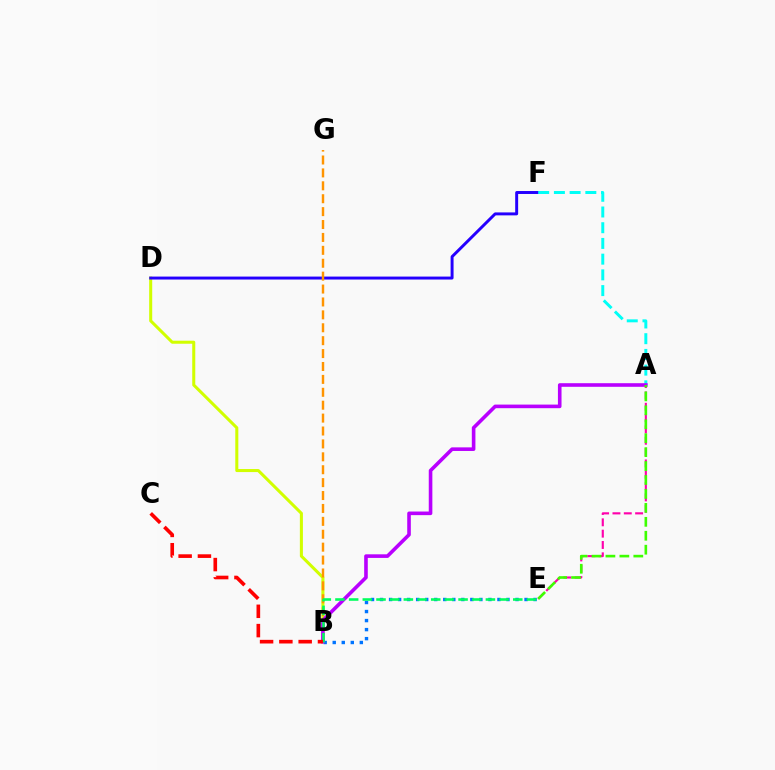{('B', 'D'): [{'color': '#d1ff00', 'line_style': 'solid', 'thickness': 2.19}], ('D', 'F'): [{'color': '#2500ff', 'line_style': 'solid', 'thickness': 2.12}], ('B', 'G'): [{'color': '#ff9400', 'line_style': 'dashed', 'thickness': 1.75}], ('B', 'E'): [{'color': '#0074ff', 'line_style': 'dotted', 'thickness': 2.45}, {'color': '#00ff5c', 'line_style': 'dashed', 'thickness': 1.86}], ('A', 'F'): [{'color': '#00fff6', 'line_style': 'dashed', 'thickness': 2.14}], ('A', 'E'): [{'color': '#ff00ac', 'line_style': 'dashed', 'thickness': 1.54}, {'color': '#3dff00', 'line_style': 'dashed', 'thickness': 1.89}], ('A', 'B'): [{'color': '#b900ff', 'line_style': 'solid', 'thickness': 2.59}], ('B', 'C'): [{'color': '#ff0000', 'line_style': 'dashed', 'thickness': 2.62}]}